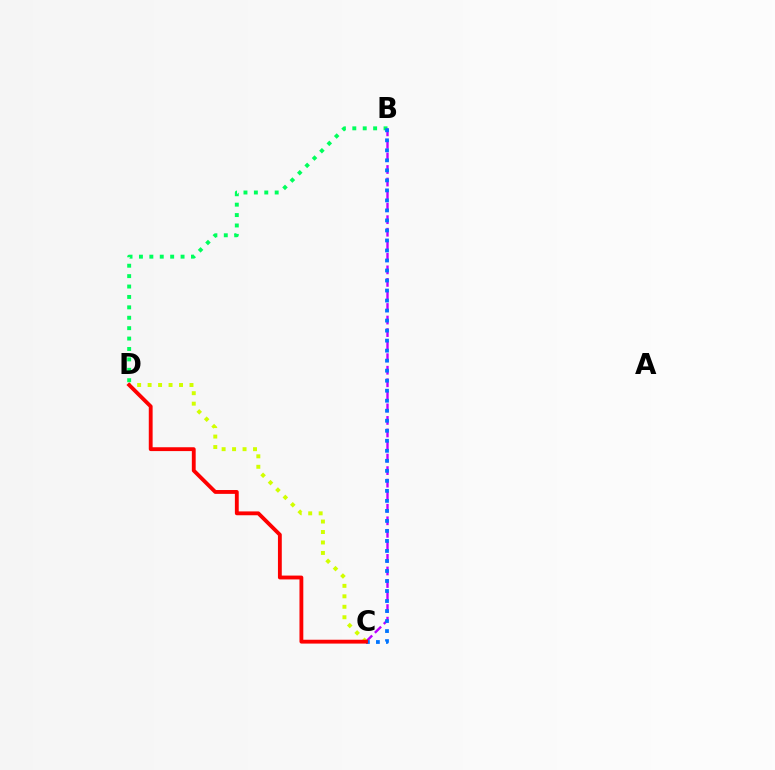{('B', 'D'): [{'color': '#00ff5c', 'line_style': 'dotted', 'thickness': 2.83}], ('B', 'C'): [{'color': '#b900ff', 'line_style': 'dashed', 'thickness': 1.7}, {'color': '#0074ff', 'line_style': 'dotted', 'thickness': 2.72}], ('C', 'D'): [{'color': '#d1ff00', 'line_style': 'dotted', 'thickness': 2.84}, {'color': '#ff0000', 'line_style': 'solid', 'thickness': 2.77}]}